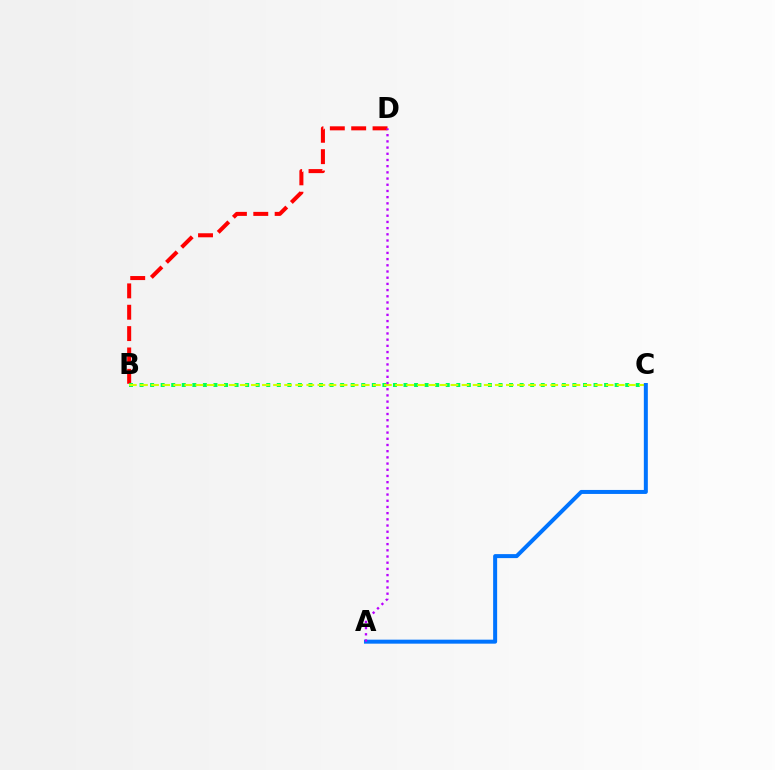{('B', 'D'): [{'color': '#ff0000', 'line_style': 'dashed', 'thickness': 2.9}], ('B', 'C'): [{'color': '#00ff5c', 'line_style': 'dotted', 'thickness': 2.87}, {'color': '#d1ff00', 'line_style': 'dashed', 'thickness': 1.51}], ('A', 'C'): [{'color': '#0074ff', 'line_style': 'solid', 'thickness': 2.88}], ('A', 'D'): [{'color': '#b900ff', 'line_style': 'dotted', 'thickness': 1.68}]}